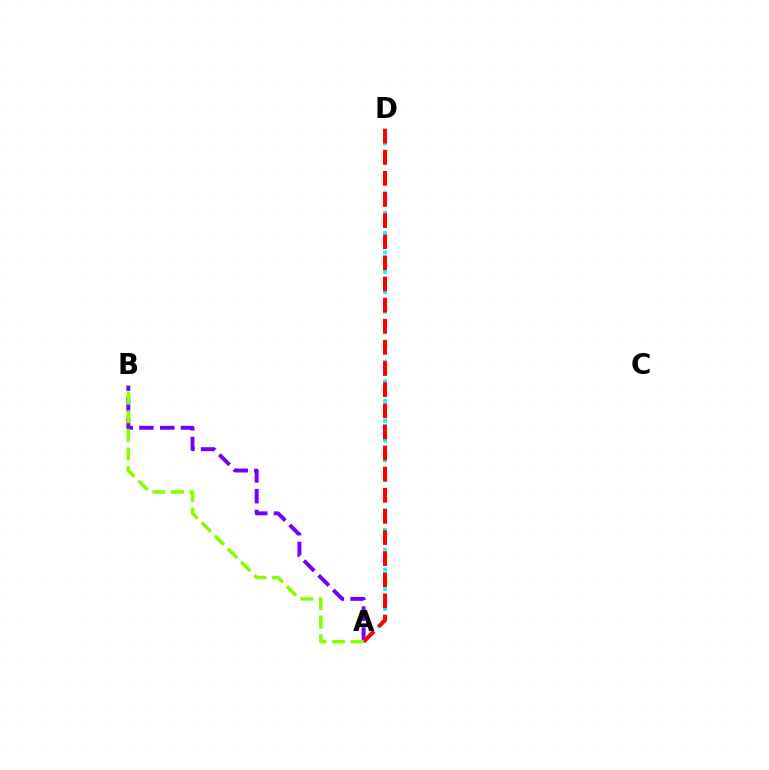{('A', 'D'): [{'color': '#00fff6', 'line_style': 'dotted', 'thickness': 2.69}, {'color': '#ff0000', 'line_style': 'dashed', 'thickness': 2.87}], ('A', 'B'): [{'color': '#7200ff', 'line_style': 'dashed', 'thickness': 2.82}, {'color': '#84ff00', 'line_style': 'dashed', 'thickness': 2.53}]}